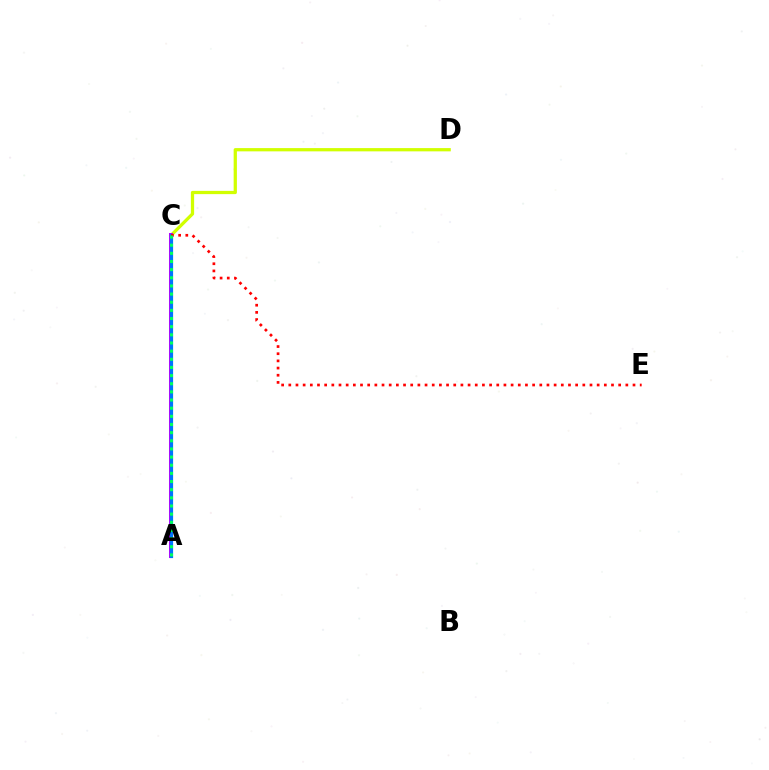{('C', 'D'): [{'color': '#d1ff00', 'line_style': 'solid', 'thickness': 2.35}], ('A', 'C'): [{'color': '#b900ff', 'line_style': 'solid', 'thickness': 2.89}, {'color': '#0074ff', 'line_style': 'solid', 'thickness': 2.29}, {'color': '#00ff5c', 'line_style': 'dotted', 'thickness': 2.21}], ('C', 'E'): [{'color': '#ff0000', 'line_style': 'dotted', 'thickness': 1.95}]}